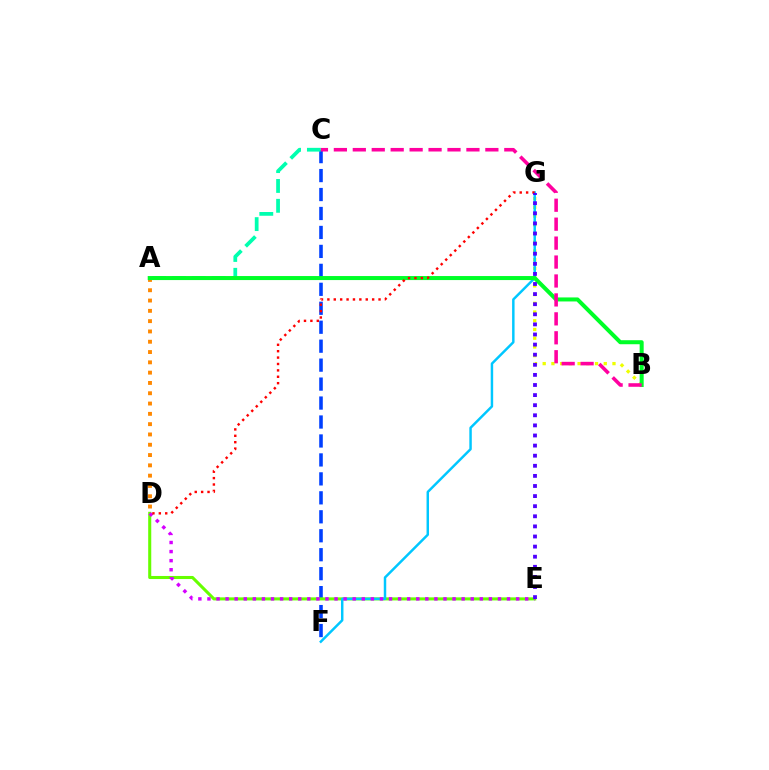{('B', 'G'): [{'color': '#eeff00', 'line_style': 'dotted', 'thickness': 2.37}], ('C', 'F'): [{'color': '#003fff', 'line_style': 'dashed', 'thickness': 2.58}], ('D', 'E'): [{'color': '#66ff00', 'line_style': 'solid', 'thickness': 2.2}, {'color': '#d600ff', 'line_style': 'dotted', 'thickness': 2.47}], ('F', 'G'): [{'color': '#00c7ff', 'line_style': 'solid', 'thickness': 1.77}], ('A', 'D'): [{'color': '#ff8800', 'line_style': 'dotted', 'thickness': 2.8}], ('A', 'C'): [{'color': '#00ffaf', 'line_style': 'dashed', 'thickness': 2.7}], ('A', 'B'): [{'color': '#00ff27', 'line_style': 'solid', 'thickness': 2.9}], ('B', 'C'): [{'color': '#ff00a0', 'line_style': 'dashed', 'thickness': 2.57}], ('D', 'G'): [{'color': '#ff0000', 'line_style': 'dotted', 'thickness': 1.74}], ('E', 'G'): [{'color': '#4f00ff', 'line_style': 'dotted', 'thickness': 2.74}]}